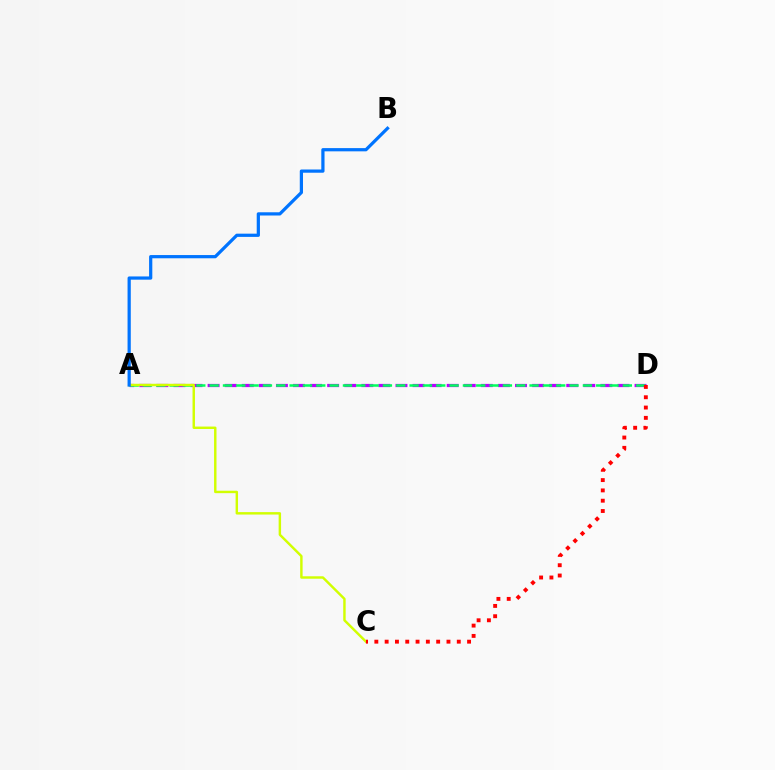{('A', 'D'): [{'color': '#b900ff', 'line_style': 'dashed', 'thickness': 2.32}, {'color': '#00ff5c', 'line_style': 'dashed', 'thickness': 1.81}], ('A', 'C'): [{'color': '#d1ff00', 'line_style': 'solid', 'thickness': 1.75}], ('C', 'D'): [{'color': '#ff0000', 'line_style': 'dotted', 'thickness': 2.8}], ('A', 'B'): [{'color': '#0074ff', 'line_style': 'solid', 'thickness': 2.32}]}